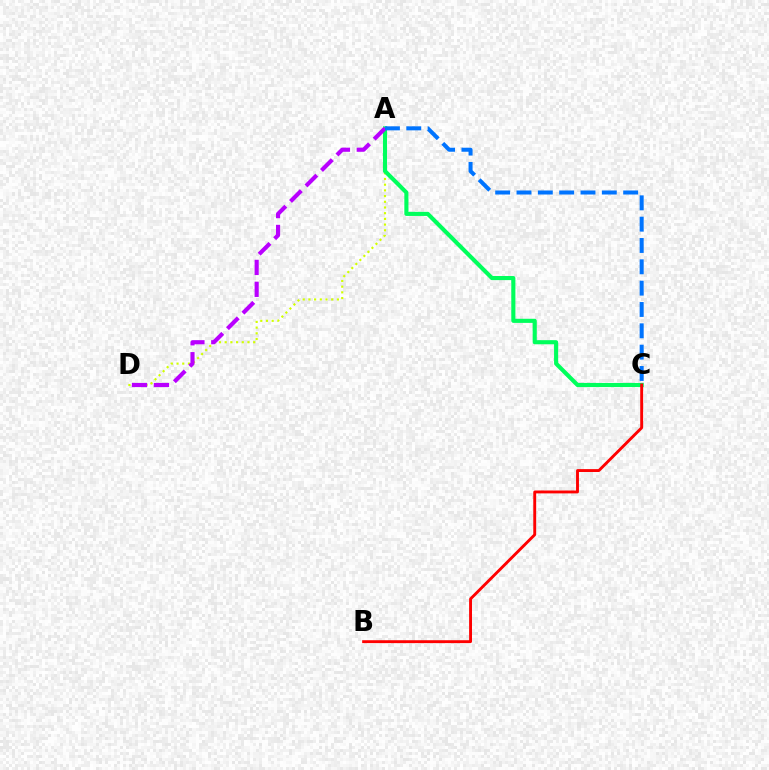{('A', 'D'): [{'color': '#d1ff00', 'line_style': 'dotted', 'thickness': 1.55}, {'color': '#b900ff', 'line_style': 'dashed', 'thickness': 2.98}], ('A', 'C'): [{'color': '#00ff5c', 'line_style': 'solid', 'thickness': 2.96}, {'color': '#0074ff', 'line_style': 'dashed', 'thickness': 2.9}], ('B', 'C'): [{'color': '#ff0000', 'line_style': 'solid', 'thickness': 2.08}]}